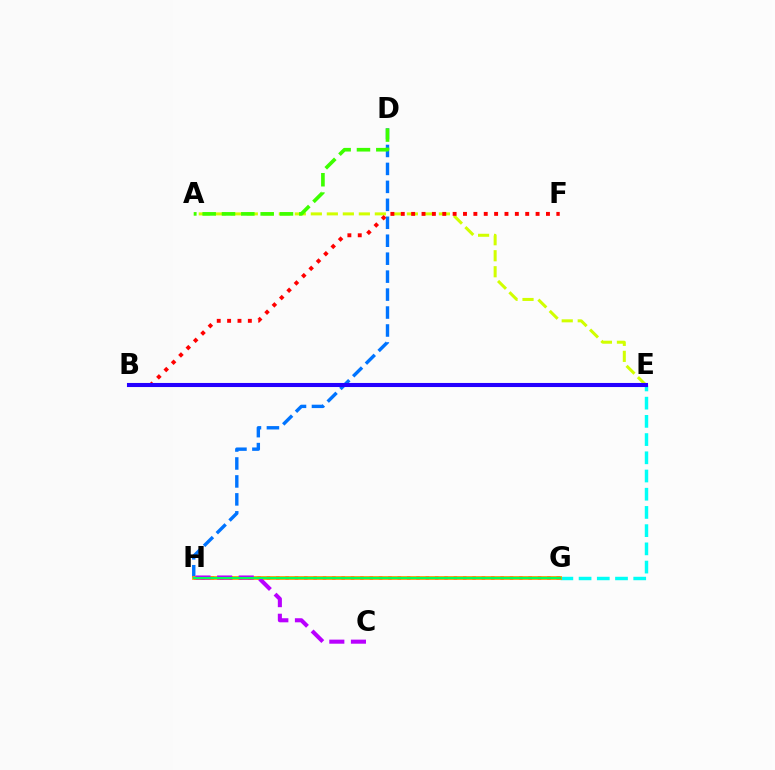{('E', 'G'): [{'color': '#00fff6', 'line_style': 'dashed', 'thickness': 2.47}], ('A', 'E'): [{'color': '#d1ff00', 'line_style': 'dashed', 'thickness': 2.17}], ('D', 'H'): [{'color': '#0074ff', 'line_style': 'dashed', 'thickness': 2.44}], ('B', 'F'): [{'color': '#ff0000', 'line_style': 'dotted', 'thickness': 2.82}], ('A', 'D'): [{'color': '#3dff00', 'line_style': 'dashed', 'thickness': 2.63}], ('B', 'E'): [{'color': '#2500ff', 'line_style': 'solid', 'thickness': 2.94}], ('G', 'H'): [{'color': '#ff00ac', 'line_style': 'dotted', 'thickness': 2.54}, {'color': '#ff9400', 'line_style': 'solid', 'thickness': 2.68}, {'color': '#00ff5c', 'line_style': 'solid', 'thickness': 1.52}], ('C', 'H'): [{'color': '#b900ff', 'line_style': 'dashed', 'thickness': 2.93}]}